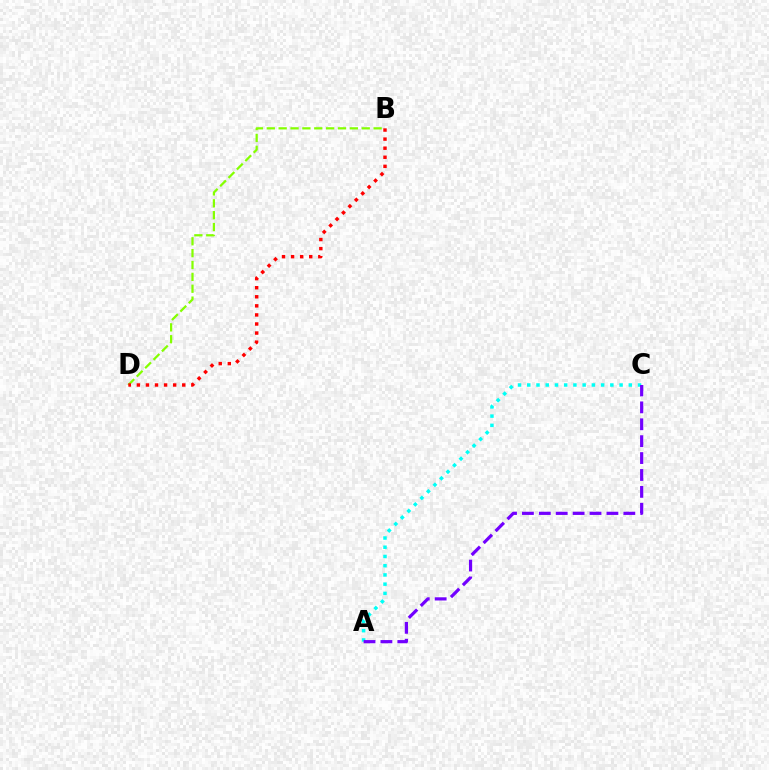{('B', 'D'): [{'color': '#84ff00', 'line_style': 'dashed', 'thickness': 1.61}, {'color': '#ff0000', 'line_style': 'dotted', 'thickness': 2.46}], ('A', 'C'): [{'color': '#00fff6', 'line_style': 'dotted', 'thickness': 2.51}, {'color': '#7200ff', 'line_style': 'dashed', 'thickness': 2.3}]}